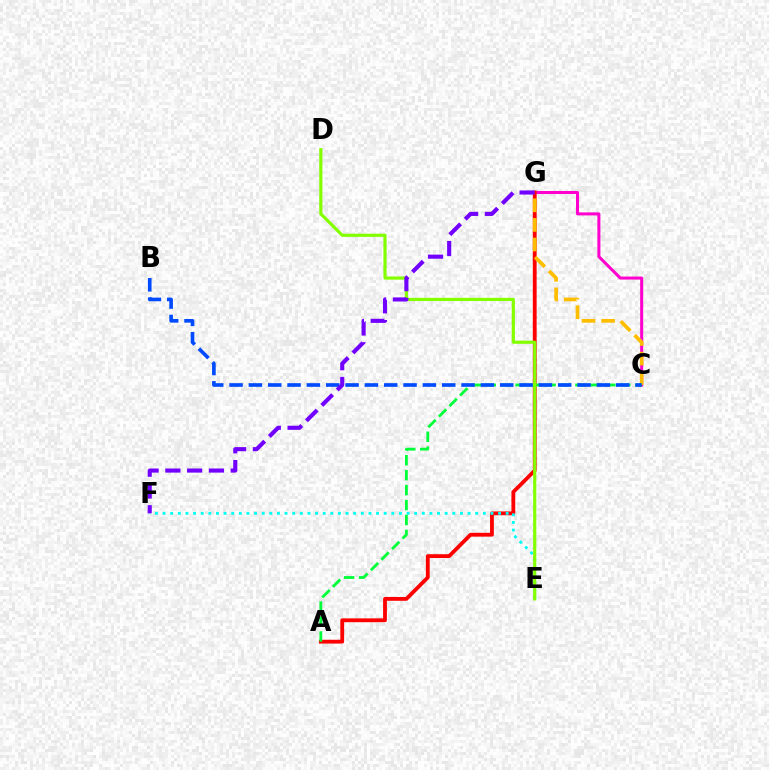{('C', 'G'): [{'color': '#ff00cf', 'line_style': 'solid', 'thickness': 2.18}, {'color': '#ffbd00', 'line_style': 'dashed', 'thickness': 2.66}], ('A', 'G'): [{'color': '#ff0000', 'line_style': 'solid', 'thickness': 2.75}], ('E', 'F'): [{'color': '#00fff6', 'line_style': 'dotted', 'thickness': 2.07}], ('A', 'C'): [{'color': '#00ff39', 'line_style': 'dashed', 'thickness': 2.03}], ('D', 'E'): [{'color': '#84ff00', 'line_style': 'solid', 'thickness': 2.28}], ('B', 'C'): [{'color': '#004bff', 'line_style': 'dashed', 'thickness': 2.63}], ('F', 'G'): [{'color': '#7200ff', 'line_style': 'dashed', 'thickness': 2.96}]}